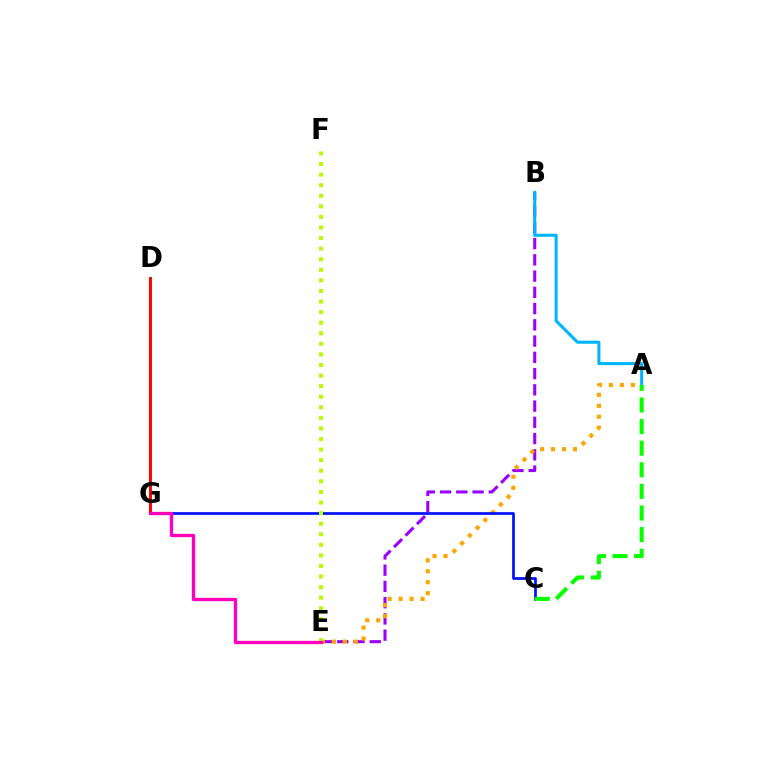{('D', 'G'): [{'color': '#00ff9d', 'line_style': 'solid', 'thickness': 1.7}, {'color': '#ff0000', 'line_style': 'solid', 'thickness': 2.08}], ('B', 'E'): [{'color': '#9b00ff', 'line_style': 'dashed', 'thickness': 2.21}], ('A', 'E'): [{'color': '#ffa500', 'line_style': 'dotted', 'thickness': 2.98}], ('A', 'B'): [{'color': '#00b5ff', 'line_style': 'solid', 'thickness': 2.2}], ('C', 'G'): [{'color': '#0010ff', 'line_style': 'solid', 'thickness': 1.95}], ('A', 'C'): [{'color': '#08ff00', 'line_style': 'dashed', 'thickness': 2.93}], ('E', 'F'): [{'color': '#b3ff00', 'line_style': 'dotted', 'thickness': 2.87}], ('E', 'G'): [{'color': '#ff00bd', 'line_style': 'solid', 'thickness': 2.39}]}